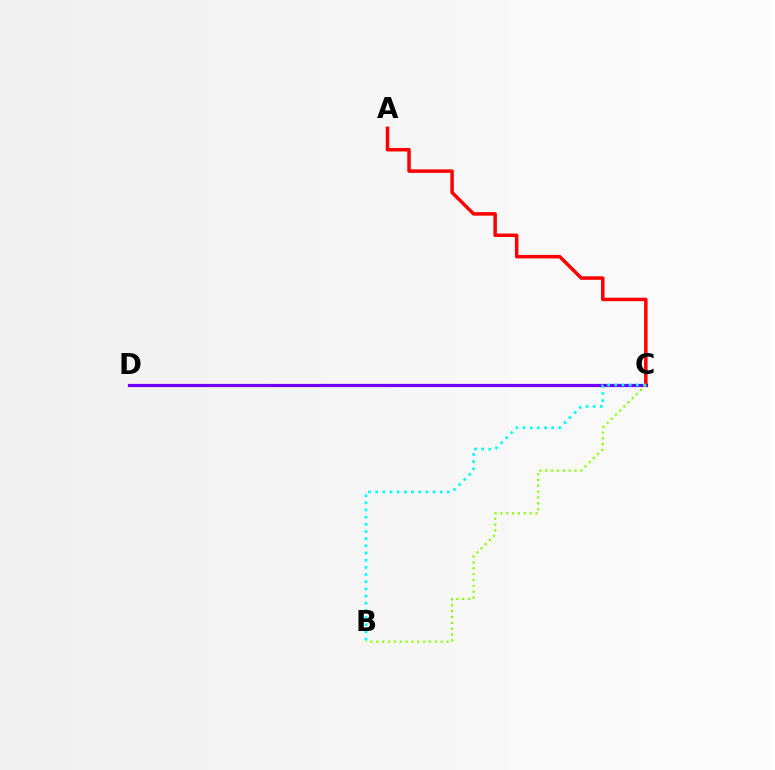{('A', 'C'): [{'color': '#ff0000', 'line_style': 'solid', 'thickness': 2.51}], ('C', 'D'): [{'color': '#7200ff', 'line_style': 'solid', 'thickness': 2.31}], ('B', 'C'): [{'color': '#00fff6', 'line_style': 'dotted', 'thickness': 1.95}, {'color': '#84ff00', 'line_style': 'dotted', 'thickness': 1.59}]}